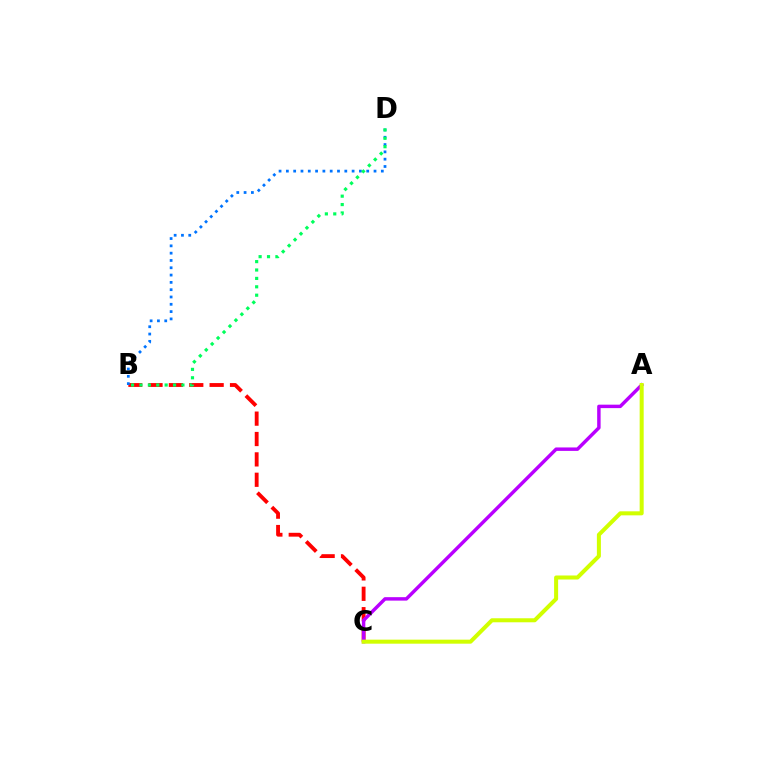{('B', 'C'): [{'color': '#ff0000', 'line_style': 'dashed', 'thickness': 2.77}], ('A', 'C'): [{'color': '#b900ff', 'line_style': 'solid', 'thickness': 2.48}, {'color': '#d1ff00', 'line_style': 'solid', 'thickness': 2.9}], ('B', 'D'): [{'color': '#0074ff', 'line_style': 'dotted', 'thickness': 1.98}, {'color': '#00ff5c', 'line_style': 'dotted', 'thickness': 2.28}]}